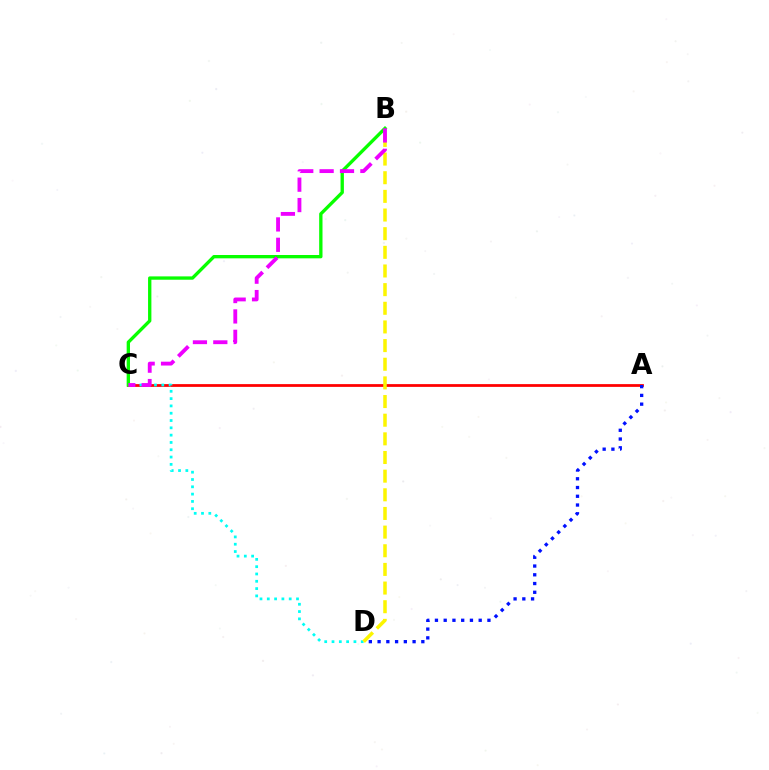{('A', 'C'): [{'color': '#ff0000', 'line_style': 'solid', 'thickness': 1.99}], ('C', 'D'): [{'color': '#00fff6', 'line_style': 'dotted', 'thickness': 1.98}], ('B', 'C'): [{'color': '#08ff00', 'line_style': 'solid', 'thickness': 2.4}, {'color': '#ee00ff', 'line_style': 'dashed', 'thickness': 2.77}], ('B', 'D'): [{'color': '#fcf500', 'line_style': 'dashed', 'thickness': 2.53}], ('A', 'D'): [{'color': '#0010ff', 'line_style': 'dotted', 'thickness': 2.38}]}